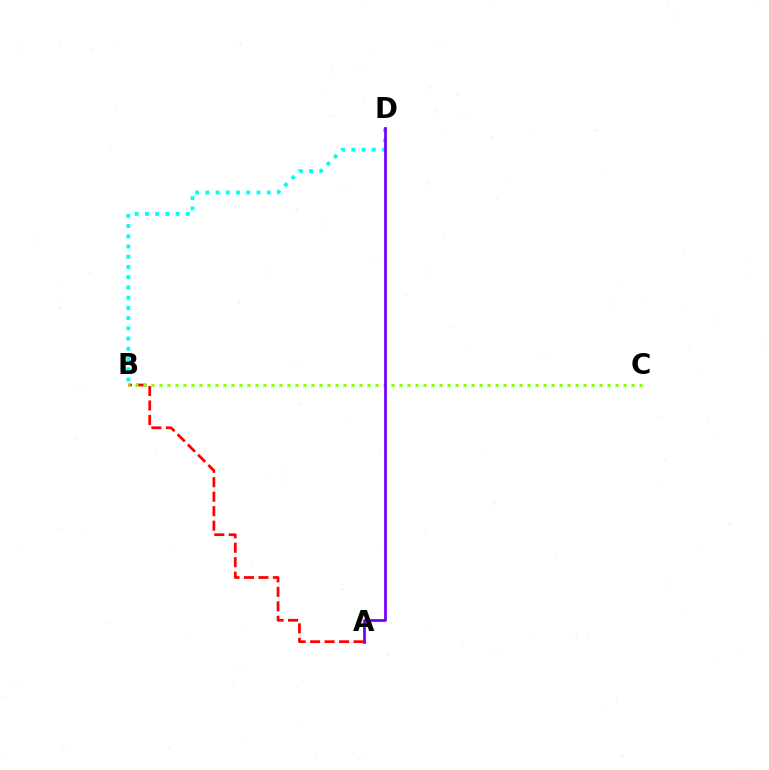{('A', 'B'): [{'color': '#ff0000', 'line_style': 'dashed', 'thickness': 1.97}], ('B', 'D'): [{'color': '#00fff6', 'line_style': 'dotted', 'thickness': 2.78}], ('B', 'C'): [{'color': '#84ff00', 'line_style': 'dotted', 'thickness': 2.17}], ('A', 'D'): [{'color': '#7200ff', 'line_style': 'solid', 'thickness': 1.98}]}